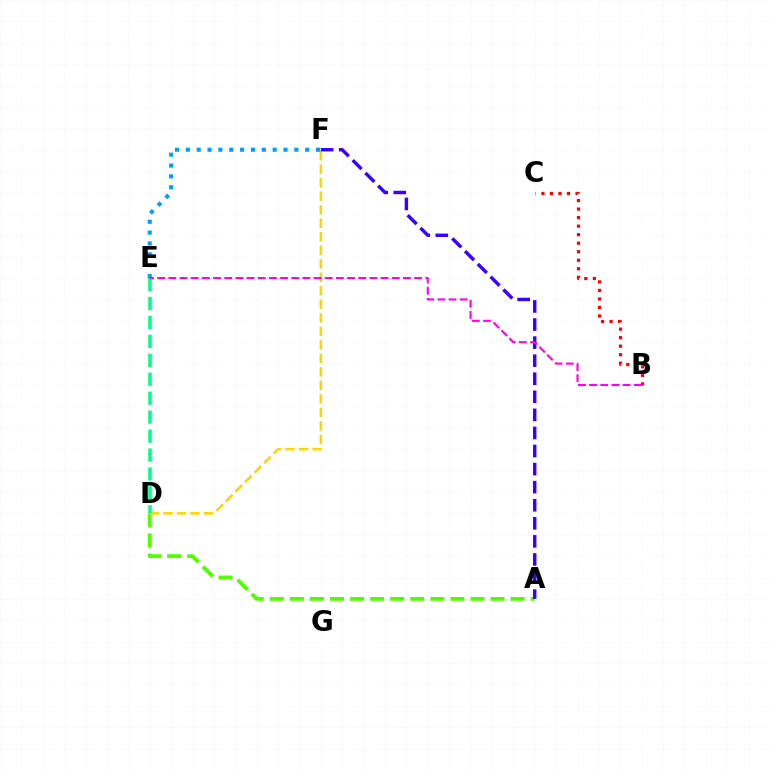{('A', 'D'): [{'color': '#4fff00', 'line_style': 'dashed', 'thickness': 2.73}], ('D', 'F'): [{'color': '#ffd500', 'line_style': 'dashed', 'thickness': 1.84}], ('A', 'F'): [{'color': '#3700ff', 'line_style': 'dashed', 'thickness': 2.45}], ('D', 'E'): [{'color': '#00ff86', 'line_style': 'dashed', 'thickness': 2.57}], ('E', 'F'): [{'color': '#009eff', 'line_style': 'dotted', 'thickness': 2.95}], ('B', 'C'): [{'color': '#ff0000', 'line_style': 'dotted', 'thickness': 2.32}], ('B', 'E'): [{'color': '#ff00ed', 'line_style': 'dashed', 'thickness': 1.52}]}